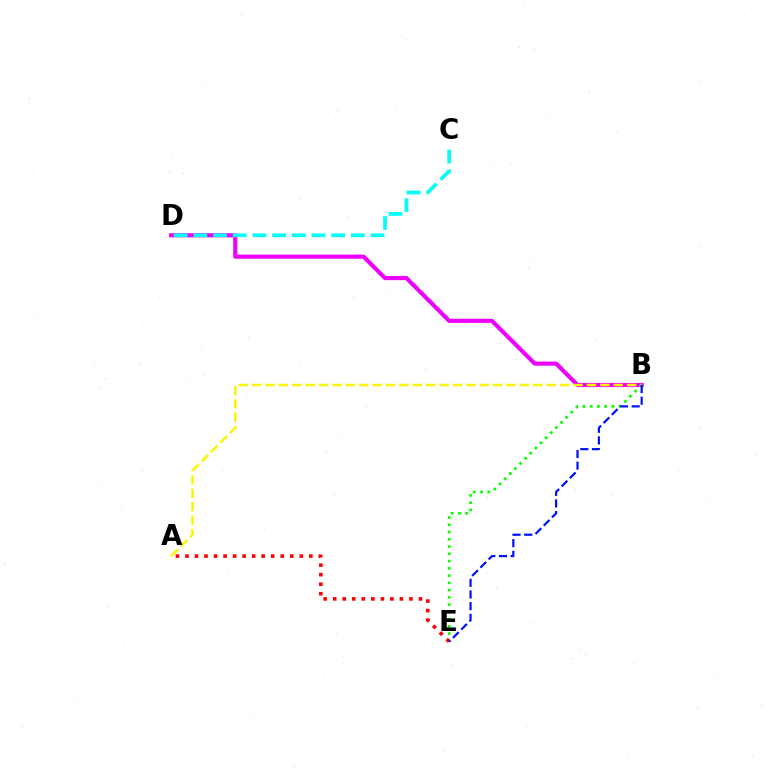{('B', 'D'): [{'color': '#ee00ff', 'line_style': 'solid', 'thickness': 2.99}], ('A', 'B'): [{'color': '#fcf500', 'line_style': 'dashed', 'thickness': 1.82}], ('B', 'E'): [{'color': '#08ff00', 'line_style': 'dotted', 'thickness': 1.97}, {'color': '#0010ff', 'line_style': 'dashed', 'thickness': 1.58}], ('C', 'D'): [{'color': '#00fff6', 'line_style': 'dashed', 'thickness': 2.67}], ('A', 'E'): [{'color': '#ff0000', 'line_style': 'dotted', 'thickness': 2.59}]}